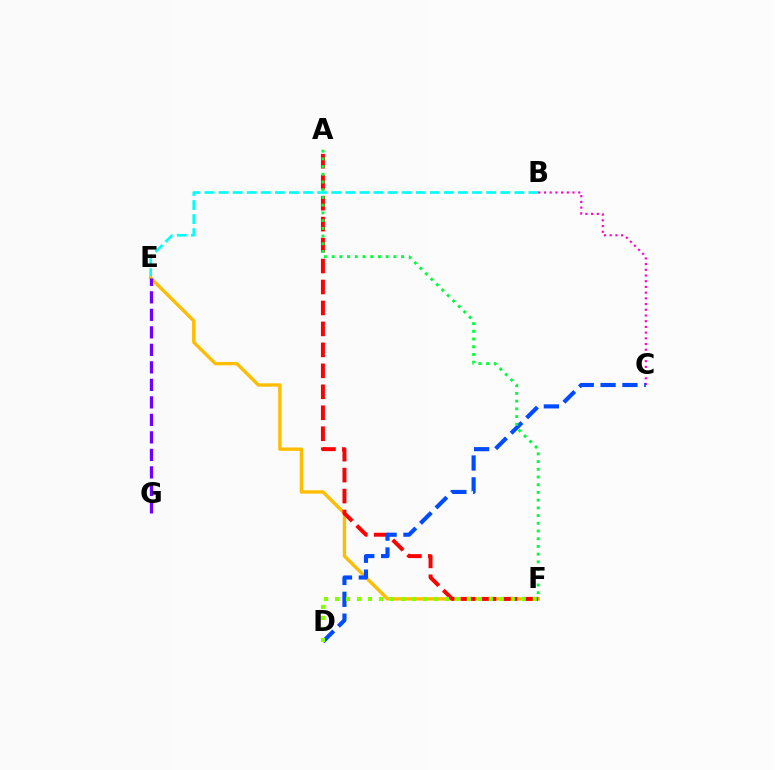{('B', 'E'): [{'color': '#00fff6', 'line_style': 'dashed', 'thickness': 1.91}], ('E', 'F'): [{'color': '#ffbd00', 'line_style': 'solid', 'thickness': 2.42}], ('A', 'F'): [{'color': '#ff0000', 'line_style': 'dashed', 'thickness': 2.85}, {'color': '#00ff39', 'line_style': 'dotted', 'thickness': 2.1}], ('B', 'C'): [{'color': '#ff00cf', 'line_style': 'dotted', 'thickness': 1.55}], ('E', 'G'): [{'color': '#7200ff', 'line_style': 'dashed', 'thickness': 2.38}], ('C', 'D'): [{'color': '#004bff', 'line_style': 'dashed', 'thickness': 2.97}], ('D', 'F'): [{'color': '#84ff00', 'line_style': 'dotted', 'thickness': 2.99}]}